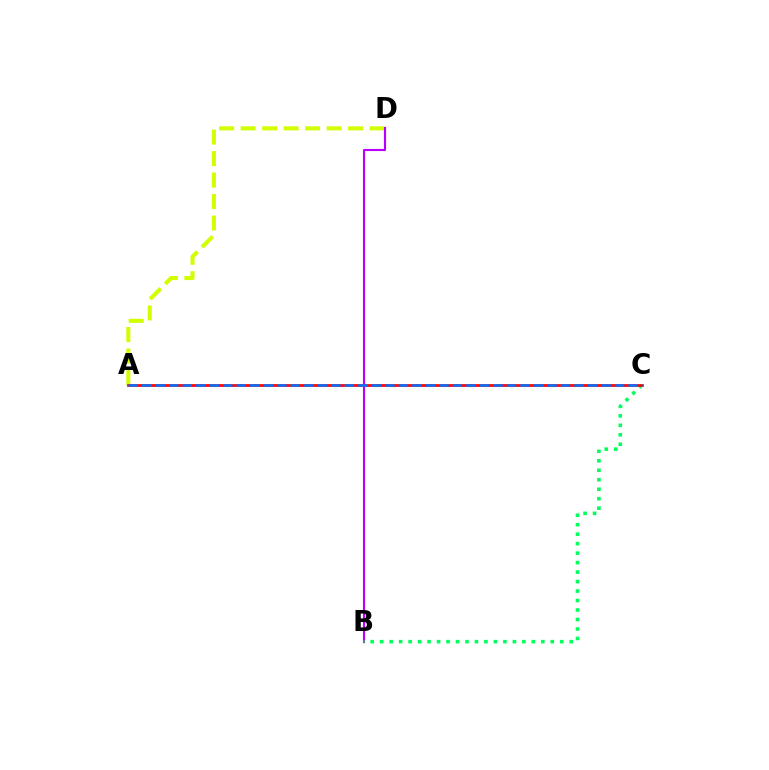{('A', 'D'): [{'color': '#d1ff00', 'line_style': 'dashed', 'thickness': 2.92}], ('B', 'D'): [{'color': '#b900ff', 'line_style': 'solid', 'thickness': 1.54}], ('B', 'C'): [{'color': '#00ff5c', 'line_style': 'dotted', 'thickness': 2.58}], ('A', 'C'): [{'color': '#ff0000', 'line_style': 'solid', 'thickness': 1.96}, {'color': '#0074ff', 'line_style': 'dashed', 'thickness': 1.84}]}